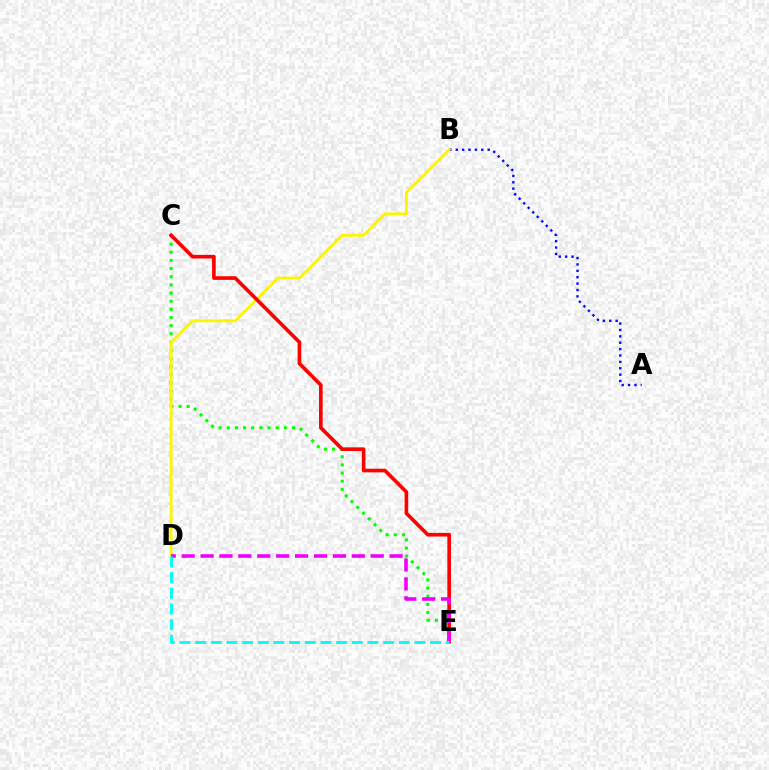{('C', 'E'): [{'color': '#08ff00', 'line_style': 'dotted', 'thickness': 2.21}, {'color': '#ff0000', 'line_style': 'solid', 'thickness': 2.62}], ('A', 'B'): [{'color': '#0010ff', 'line_style': 'dotted', 'thickness': 1.73}], ('B', 'D'): [{'color': '#fcf500', 'line_style': 'solid', 'thickness': 2.03}], ('D', 'E'): [{'color': '#ee00ff', 'line_style': 'dashed', 'thickness': 2.57}, {'color': '#00fff6', 'line_style': 'dashed', 'thickness': 2.13}]}